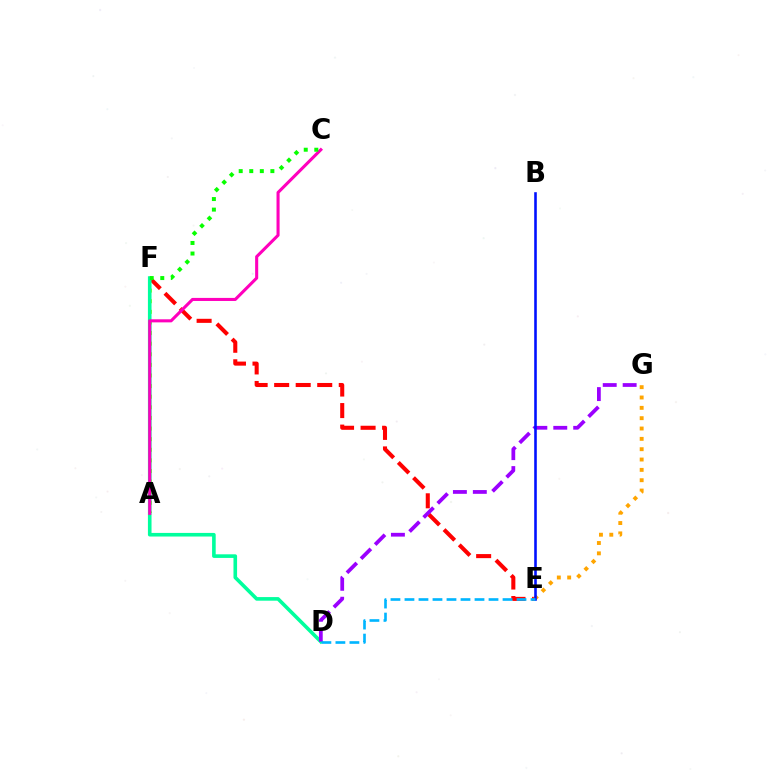{('A', 'F'): [{'color': '#b3ff00', 'line_style': 'dotted', 'thickness': 2.88}], ('E', 'F'): [{'color': '#ff0000', 'line_style': 'dashed', 'thickness': 2.93}], ('D', 'F'): [{'color': '#00ff9d', 'line_style': 'solid', 'thickness': 2.6}], ('D', 'G'): [{'color': '#9b00ff', 'line_style': 'dashed', 'thickness': 2.71}], ('E', 'G'): [{'color': '#ffa500', 'line_style': 'dotted', 'thickness': 2.81}], ('A', 'C'): [{'color': '#ff00bd', 'line_style': 'solid', 'thickness': 2.21}], ('C', 'F'): [{'color': '#08ff00', 'line_style': 'dotted', 'thickness': 2.87}], ('B', 'E'): [{'color': '#0010ff', 'line_style': 'solid', 'thickness': 1.87}], ('D', 'E'): [{'color': '#00b5ff', 'line_style': 'dashed', 'thickness': 1.9}]}